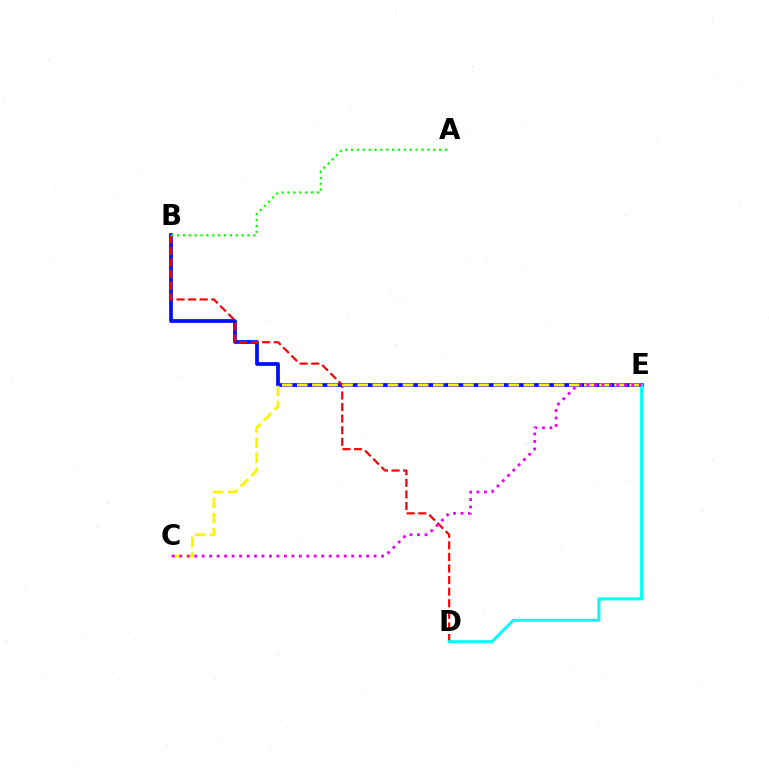{('B', 'E'): [{'color': '#0010ff', 'line_style': 'solid', 'thickness': 2.7}], ('B', 'D'): [{'color': '#ff0000', 'line_style': 'dashed', 'thickness': 1.57}], ('C', 'E'): [{'color': '#fcf500', 'line_style': 'dashed', 'thickness': 2.05}, {'color': '#ee00ff', 'line_style': 'dotted', 'thickness': 2.03}], ('A', 'B'): [{'color': '#08ff00', 'line_style': 'dotted', 'thickness': 1.59}], ('D', 'E'): [{'color': '#00fff6', 'line_style': 'solid', 'thickness': 2.19}]}